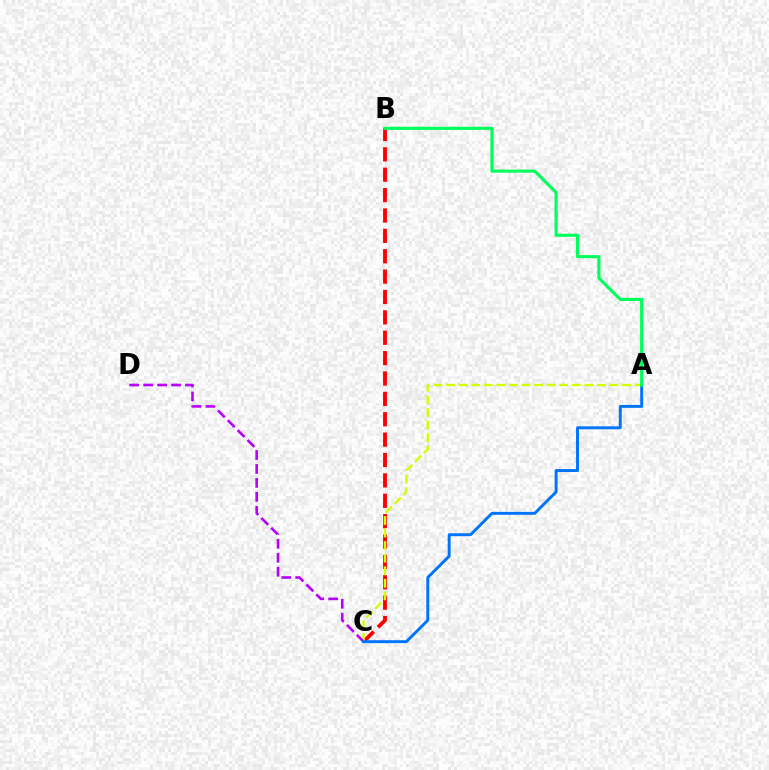{('B', 'C'): [{'color': '#ff0000', 'line_style': 'dashed', 'thickness': 2.77}], ('A', 'C'): [{'color': '#d1ff00', 'line_style': 'dashed', 'thickness': 1.71}, {'color': '#0074ff', 'line_style': 'solid', 'thickness': 2.11}], ('C', 'D'): [{'color': '#b900ff', 'line_style': 'dashed', 'thickness': 1.9}], ('A', 'B'): [{'color': '#00ff5c', 'line_style': 'solid', 'thickness': 2.25}]}